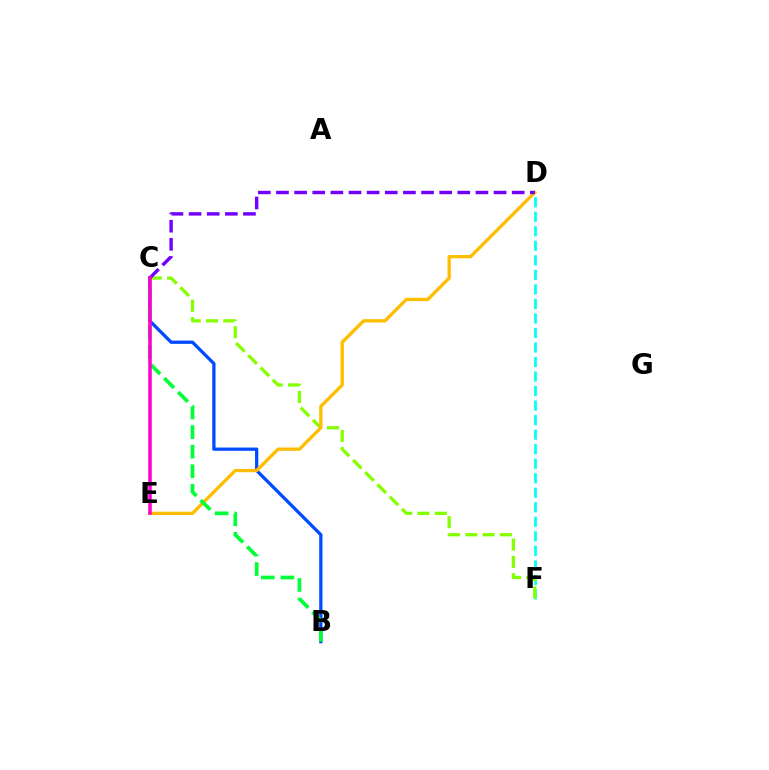{('D', 'F'): [{'color': '#00fff6', 'line_style': 'dashed', 'thickness': 1.97}], ('C', 'F'): [{'color': '#84ff00', 'line_style': 'dashed', 'thickness': 2.35}], ('B', 'C'): [{'color': '#004bff', 'line_style': 'solid', 'thickness': 2.36}, {'color': '#00ff39', 'line_style': 'dashed', 'thickness': 2.66}], ('D', 'E'): [{'color': '#ffbd00', 'line_style': 'solid', 'thickness': 2.38}], ('C', 'E'): [{'color': '#ff0000', 'line_style': 'solid', 'thickness': 1.51}, {'color': '#ff00cf', 'line_style': 'solid', 'thickness': 2.52}], ('C', 'D'): [{'color': '#7200ff', 'line_style': 'dashed', 'thickness': 2.46}]}